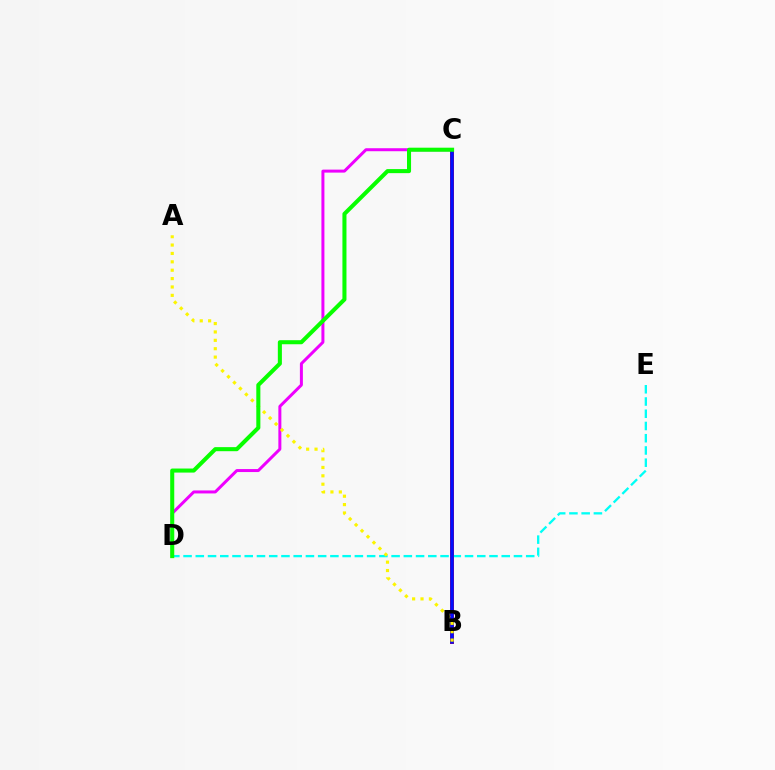{('C', 'D'): [{'color': '#ee00ff', 'line_style': 'solid', 'thickness': 2.15}, {'color': '#08ff00', 'line_style': 'solid', 'thickness': 2.92}], ('D', 'E'): [{'color': '#00fff6', 'line_style': 'dashed', 'thickness': 1.66}], ('B', 'C'): [{'color': '#ff0000', 'line_style': 'solid', 'thickness': 2.87}, {'color': '#0010ff', 'line_style': 'solid', 'thickness': 2.55}], ('A', 'B'): [{'color': '#fcf500', 'line_style': 'dotted', 'thickness': 2.28}]}